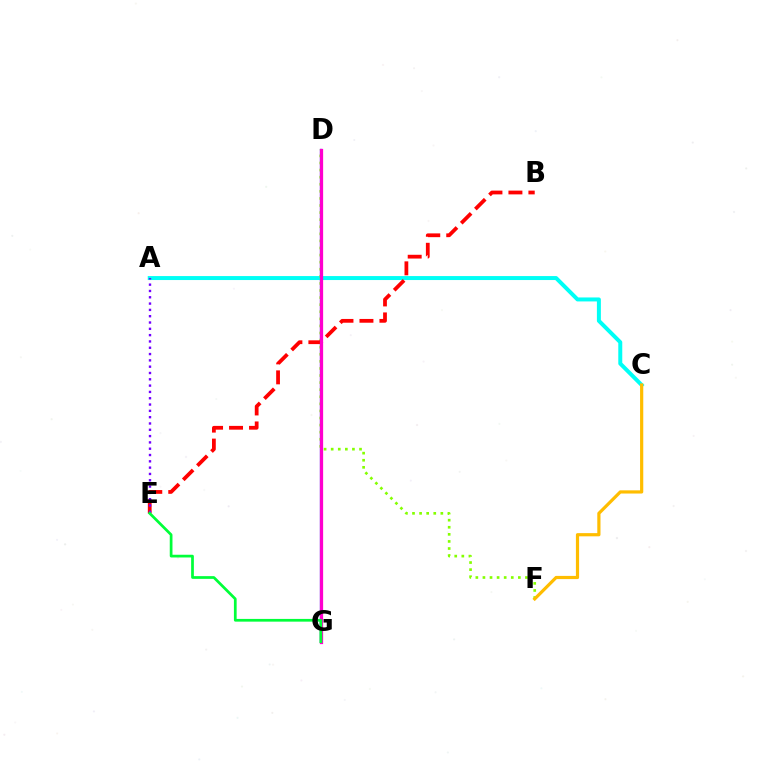{('D', 'G'): [{'color': '#004bff', 'line_style': 'solid', 'thickness': 1.62}, {'color': '#ff00cf', 'line_style': 'solid', 'thickness': 2.34}], ('A', 'C'): [{'color': '#00fff6', 'line_style': 'solid', 'thickness': 2.86}], ('D', 'F'): [{'color': '#84ff00', 'line_style': 'dotted', 'thickness': 1.92}], ('B', 'E'): [{'color': '#ff0000', 'line_style': 'dashed', 'thickness': 2.71}], ('A', 'E'): [{'color': '#7200ff', 'line_style': 'dotted', 'thickness': 1.71}], ('E', 'G'): [{'color': '#00ff39', 'line_style': 'solid', 'thickness': 1.96}], ('C', 'F'): [{'color': '#ffbd00', 'line_style': 'solid', 'thickness': 2.3}]}